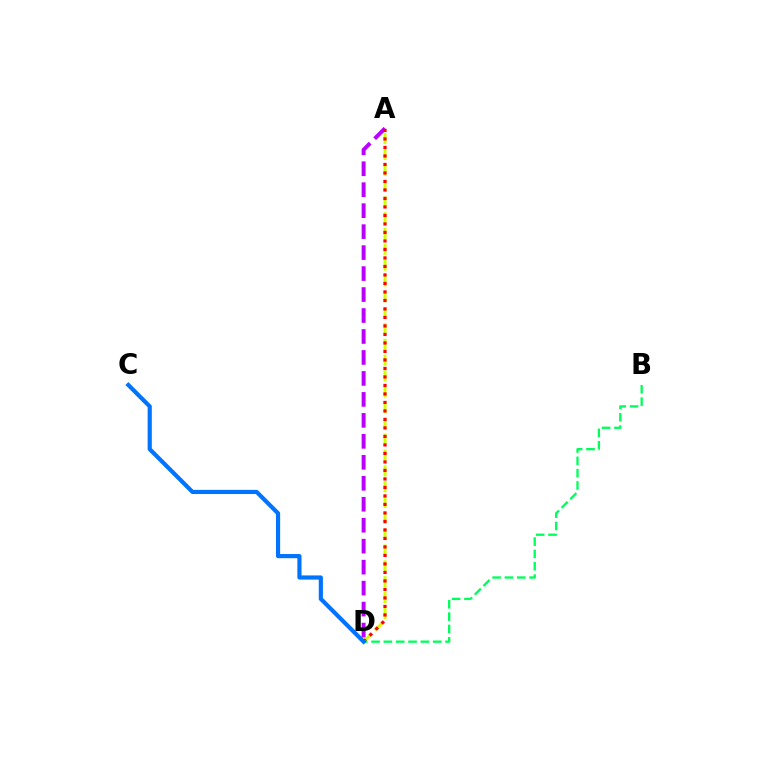{('A', 'D'): [{'color': '#b900ff', 'line_style': 'dashed', 'thickness': 2.85}, {'color': '#d1ff00', 'line_style': 'dashed', 'thickness': 2.15}, {'color': '#ff0000', 'line_style': 'dotted', 'thickness': 2.31}], ('B', 'D'): [{'color': '#00ff5c', 'line_style': 'dashed', 'thickness': 1.68}], ('C', 'D'): [{'color': '#0074ff', 'line_style': 'solid', 'thickness': 3.0}]}